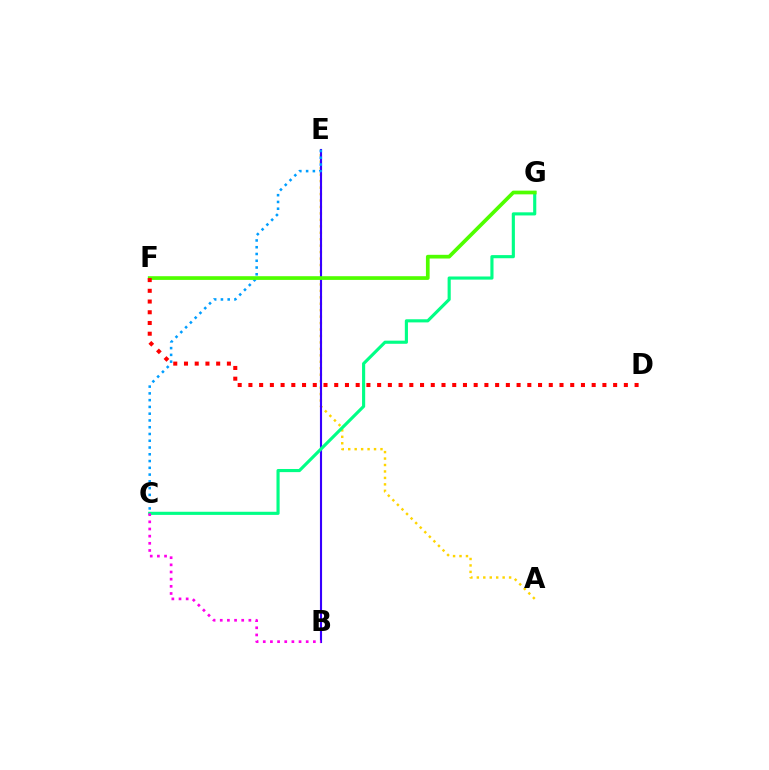{('A', 'E'): [{'color': '#ffd500', 'line_style': 'dotted', 'thickness': 1.75}], ('B', 'E'): [{'color': '#3700ff', 'line_style': 'solid', 'thickness': 1.53}], ('C', 'G'): [{'color': '#00ff86', 'line_style': 'solid', 'thickness': 2.25}], ('B', 'C'): [{'color': '#ff00ed', 'line_style': 'dotted', 'thickness': 1.94}], ('C', 'E'): [{'color': '#009eff', 'line_style': 'dotted', 'thickness': 1.84}], ('F', 'G'): [{'color': '#4fff00', 'line_style': 'solid', 'thickness': 2.67}], ('D', 'F'): [{'color': '#ff0000', 'line_style': 'dotted', 'thickness': 2.91}]}